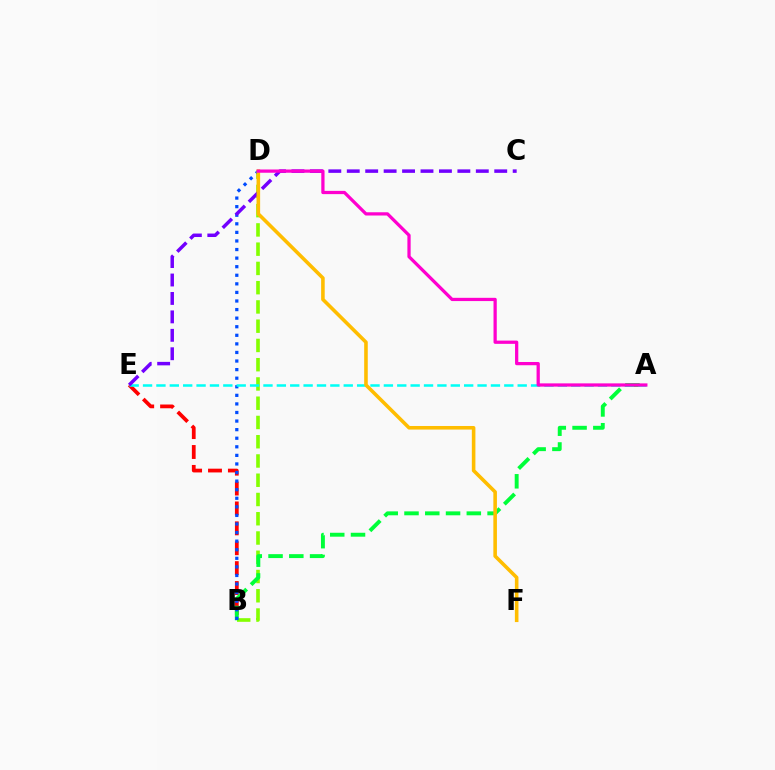{('B', 'D'): [{'color': '#84ff00', 'line_style': 'dashed', 'thickness': 2.62}, {'color': '#004bff', 'line_style': 'dotted', 'thickness': 2.33}], ('B', 'E'): [{'color': '#ff0000', 'line_style': 'dashed', 'thickness': 2.7}], ('A', 'B'): [{'color': '#00ff39', 'line_style': 'dashed', 'thickness': 2.82}], ('A', 'E'): [{'color': '#00fff6', 'line_style': 'dashed', 'thickness': 1.82}], ('C', 'E'): [{'color': '#7200ff', 'line_style': 'dashed', 'thickness': 2.5}], ('D', 'F'): [{'color': '#ffbd00', 'line_style': 'solid', 'thickness': 2.58}], ('A', 'D'): [{'color': '#ff00cf', 'line_style': 'solid', 'thickness': 2.34}]}